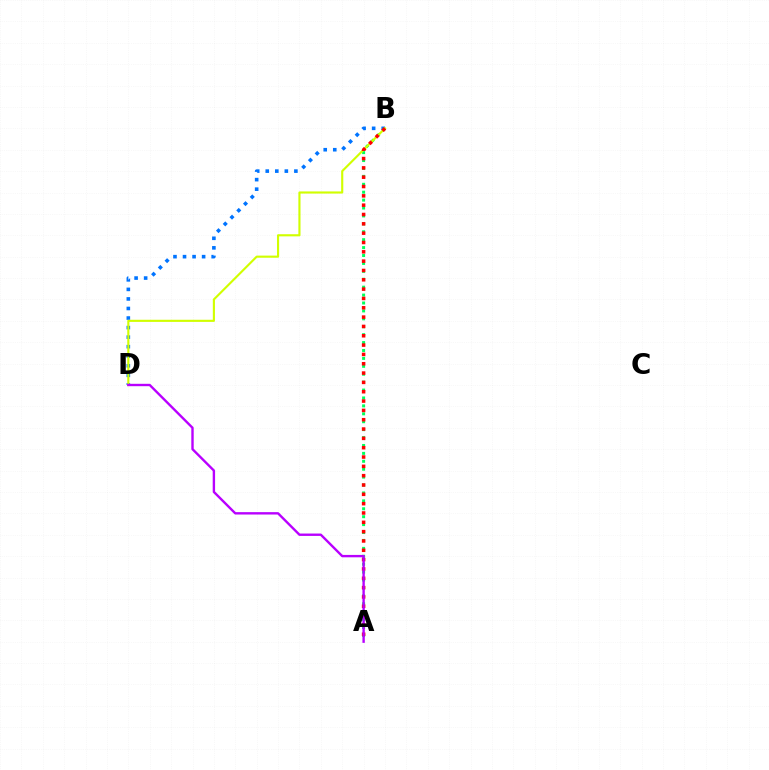{('B', 'D'): [{'color': '#0074ff', 'line_style': 'dotted', 'thickness': 2.59}, {'color': '#d1ff00', 'line_style': 'solid', 'thickness': 1.54}], ('A', 'B'): [{'color': '#00ff5c', 'line_style': 'dotted', 'thickness': 2.15}, {'color': '#ff0000', 'line_style': 'dotted', 'thickness': 2.53}], ('A', 'D'): [{'color': '#b900ff', 'line_style': 'solid', 'thickness': 1.72}]}